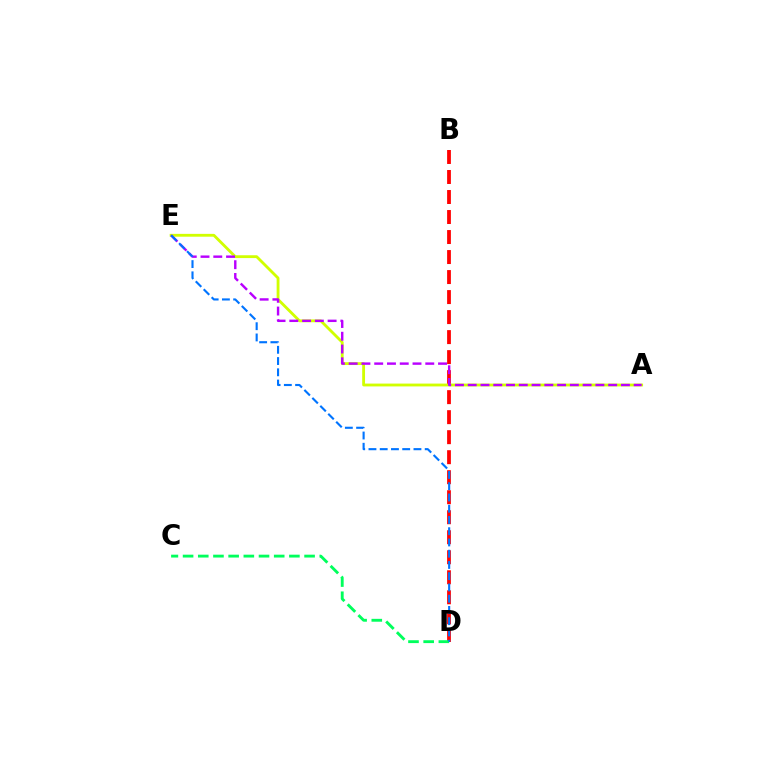{('B', 'D'): [{'color': '#ff0000', 'line_style': 'dashed', 'thickness': 2.72}], ('A', 'E'): [{'color': '#d1ff00', 'line_style': 'solid', 'thickness': 2.04}, {'color': '#b900ff', 'line_style': 'dashed', 'thickness': 1.73}], ('C', 'D'): [{'color': '#00ff5c', 'line_style': 'dashed', 'thickness': 2.06}], ('D', 'E'): [{'color': '#0074ff', 'line_style': 'dashed', 'thickness': 1.53}]}